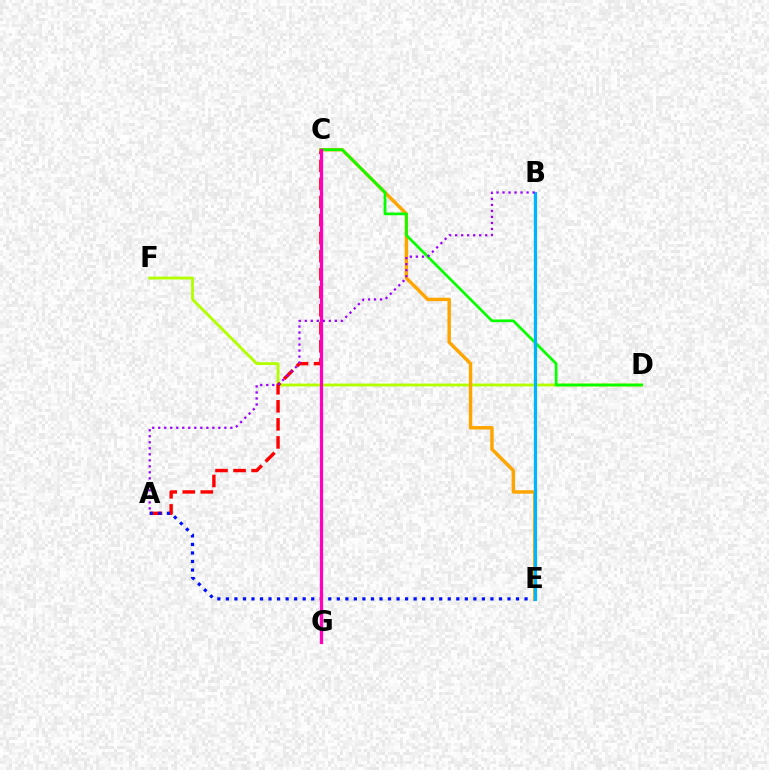{('D', 'F'): [{'color': '#b3ff00', 'line_style': 'solid', 'thickness': 2.05}], ('A', 'C'): [{'color': '#ff0000', 'line_style': 'dashed', 'thickness': 2.45}], ('A', 'E'): [{'color': '#0010ff', 'line_style': 'dotted', 'thickness': 2.32}], ('C', 'E'): [{'color': '#ffa500', 'line_style': 'solid', 'thickness': 2.48}], ('C', 'D'): [{'color': '#08ff00', 'line_style': 'solid', 'thickness': 1.96}], ('B', 'E'): [{'color': '#00ff9d', 'line_style': 'solid', 'thickness': 1.65}, {'color': '#00b5ff', 'line_style': 'solid', 'thickness': 2.24}], ('C', 'G'): [{'color': '#ff00bd', 'line_style': 'solid', 'thickness': 2.36}], ('A', 'B'): [{'color': '#9b00ff', 'line_style': 'dotted', 'thickness': 1.63}]}